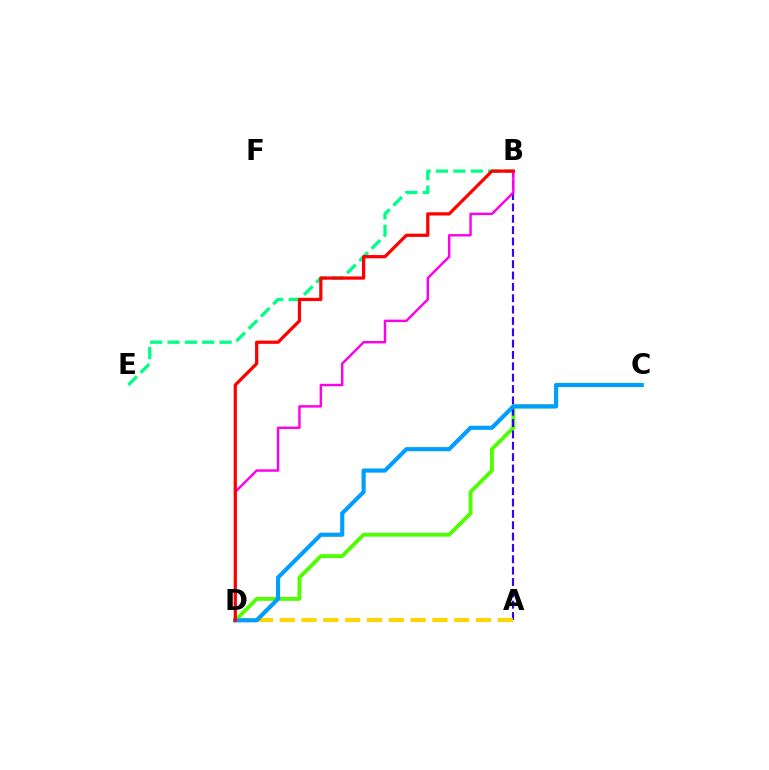{('C', 'D'): [{'color': '#4fff00', 'line_style': 'solid', 'thickness': 2.77}, {'color': '#009eff', 'line_style': 'solid', 'thickness': 2.98}], ('A', 'B'): [{'color': '#3700ff', 'line_style': 'dashed', 'thickness': 1.54}], ('B', 'E'): [{'color': '#00ff86', 'line_style': 'dashed', 'thickness': 2.36}], ('A', 'D'): [{'color': '#ffd500', 'line_style': 'dashed', 'thickness': 2.96}], ('B', 'D'): [{'color': '#ff00ed', 'line_style': 'solid', 'thickness': 1.76}, {'color': '#ff0000', 'line_style': 'solid', 'thickness': 2.33}]}